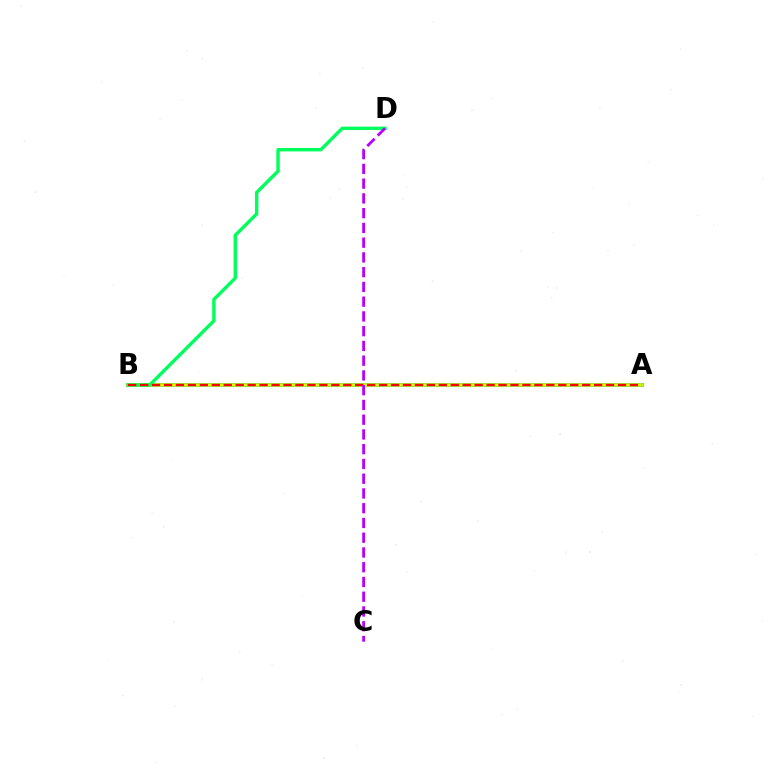{('A', 'B'): [{'color': '#0074ff', 'line_style': 'solid', 'thickness': 2.89}, {'color': '#d1ff00', 'line_style': 'solid', 'thickness': 2.57}, {'color': '#ff0000', 'line_style': 'dashed', 'thickness': 1.62}], ('B', 'D'): [{'color': '#00ff5c', 'line_style': 'solid', 'thickness': 2.45}], ('C', 'D'): [{'color': '#b900ff', 'line_style': 'dashed', 'thickness': 2.0}]}